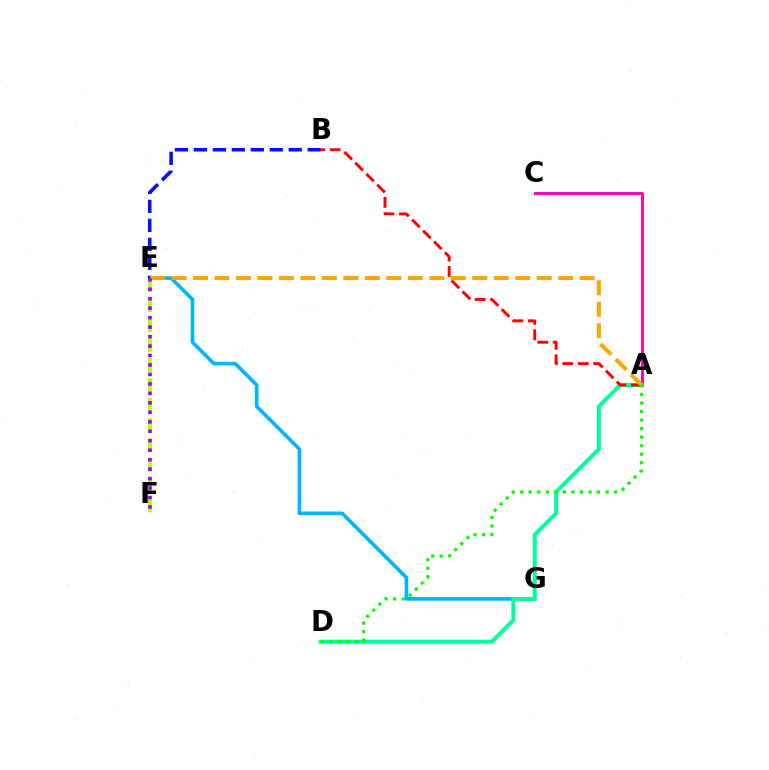{('E', 'G'): [{'color': '#00b5ff', 'line_style': 'solid', 'thickness': 2.61}], ('A', 'C'): [{'color': '#ff00bd', 'line_style': 'solid', 'thickness': 2.1}], ('B', 'E'): [{'color': '#0010ff', 'line_style': 'dashed', 'thickness': 2.58}], ('A', 'D'): [{'color': '#00ff9d', 'line_style': 'solid', 'thickness': 2.85}, {'color': '#08ff00', 'line_style': 'dotted', 'thickness': 2.32}], ('A', 'B'): [{'color': '#ff0000', 'line_style': 'dashed', 'thickness': 2.1}], ('A', 'E'): [{'color': '#ffa500', 'line_style': 'dashed', 'thickness': 2.92}], ('E', 'F'): [{'color': '#b3ff00', 'line_style': 'dashed', 'thickness': 2.72}, {'color': '#9b00ff', 'line_style': 'dotted', 'thickness': 2.57}]}